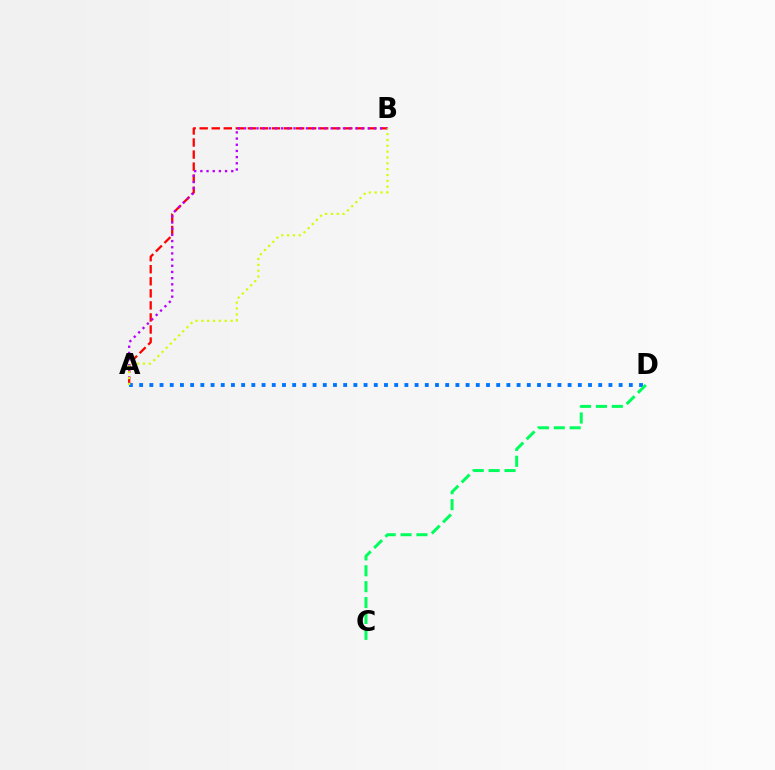{('A', 'B'): [{'color': '#ff0000', 'line_style': 'dashed', 'thickness': 1.64}, {'color': '#b900ff', 'line_style': 'dotted', 'thickness': 1.68}, {'color': '#d1ff00', 'line_style': 'dotted', 'thickness': 1.59}], ('A', 'D'): [{'color': '#0074ff', 'line_style': 'dotted', 'thickness': 2.77}], ('C', 'D'): [{'color': '#00ff5c', 'line_style': 'dashed', 'thickness': 2.16}]}